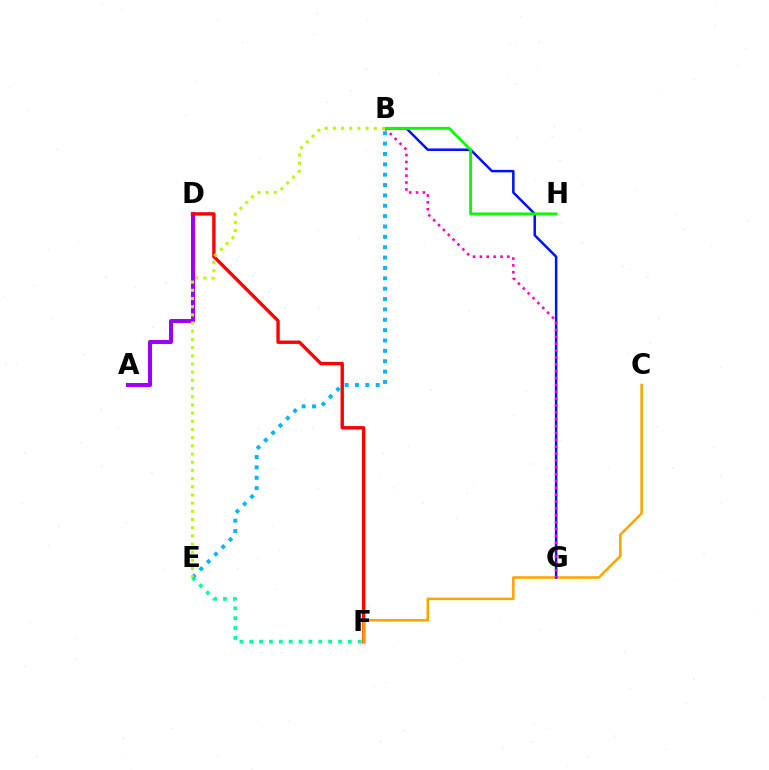{('E', 'F'): [{'color': '#00ff9d', 'line_style': 'dotted', 'thickness': 2.68}], ('A', 'D'): [{'color': '#9b00ff', 'line_style': 'solid', 'thickness': 2.89}], ('D', 'F'): [{'color': '#ff0000', 'line_style': 'solid', 'thickness': 2.44}], ('B', 'E'): [{'color': '#00b5ff', 'line_style': 'dotted', 'thickness': 2.82}, {'color': '#b3ff00', 'line_style': 'dotted', 'thickness': 2.22}], ('C', 'F'): [{'color': '#ffa500', 'line_style': 'solid', 'thickness': 1.86}], ('B', 'G'): [{'color': '#0010ff', 'line_style': 'solid', 'thickness': 1.8}, {'color': '#ff00bd', 'line_style': 'dotted', 'thickness': 1.86}], ('B', 'H'): [{'color': '#08ff00', 'line_style': 'solid', 'thickness': 2.07}]}